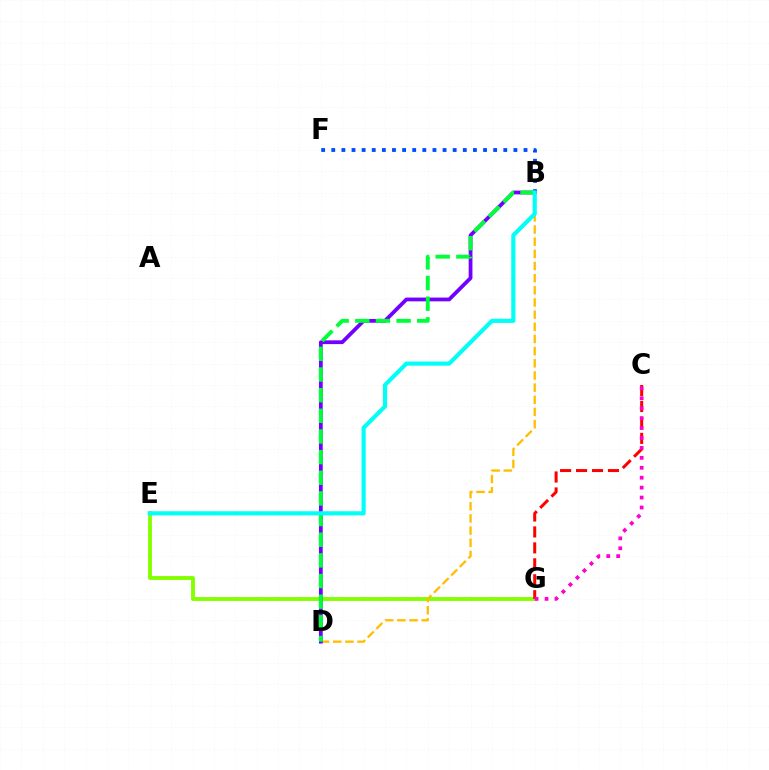{('E', 'G'): [{'color': '#84ff00', 'line_style': 'solid', 'thickness': 2.79}], ('B', 'F'): [{'color': '#004bff', 'line_style': 'dotted', 'thickness': 2.75}], ('B', 'D'): [{'color': '#ffbd00', 'line_style': 'dashed', 'thickness': 1.65}, {'color': '#7200ff', 'line_style': 'solid', 'thickness': 2.72}, {'color': '#00ff39', 'line_style': 'dashed', 'thickness': 2.81}], ('B', 'E'): [{'color': '#00fff6', 'line_style': 'solid', 'thickness': 2.97}], ('C', 'G'): [{'color': '#ff0000', 'line_style': 'dashed', 'thickness': 2.17}, {'color': '#ff00cf', 'line_style': 'dotted', 'thickness': 2.7}]}